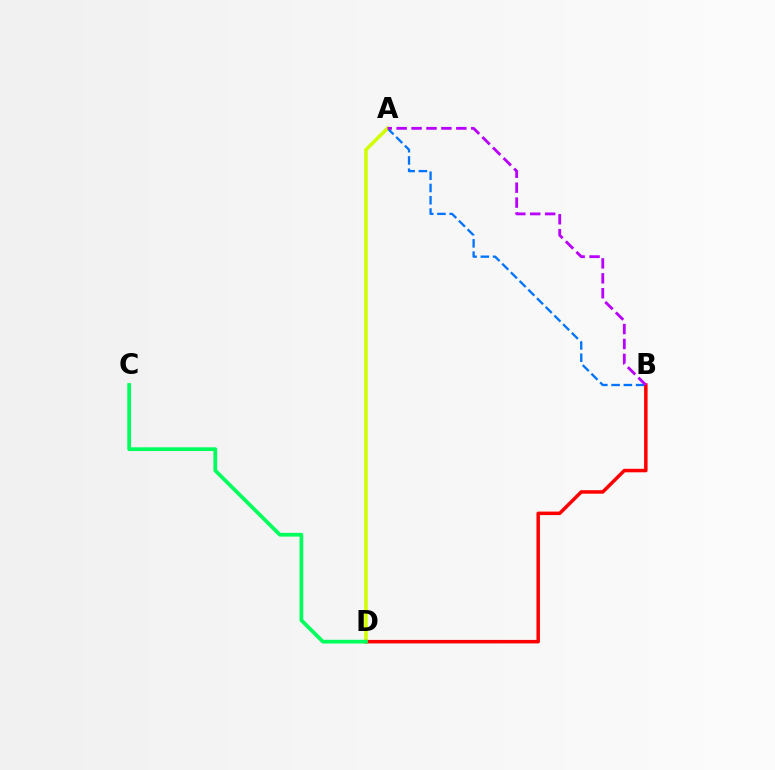{('A', 'B'): [{'color': '#0074ff', 'line_style': 'dashed', 'thickness': 1.67}, {'color': '#b900ff', 'line_style': 'dashed', 'thickness': 2.03}], ('A', 'D'): [{'color': '#d1ff00', 'line_style': 'solid', 'thickness': 2.56}], ('B', 'D'): [{'color': '#ff0000', 'line_style': 'solid', 'thickness': 2.52}], ('C', 'D'): [{'color': '#00ff5c', 'line_style': 'solid', 'thickness': 2.7}]}